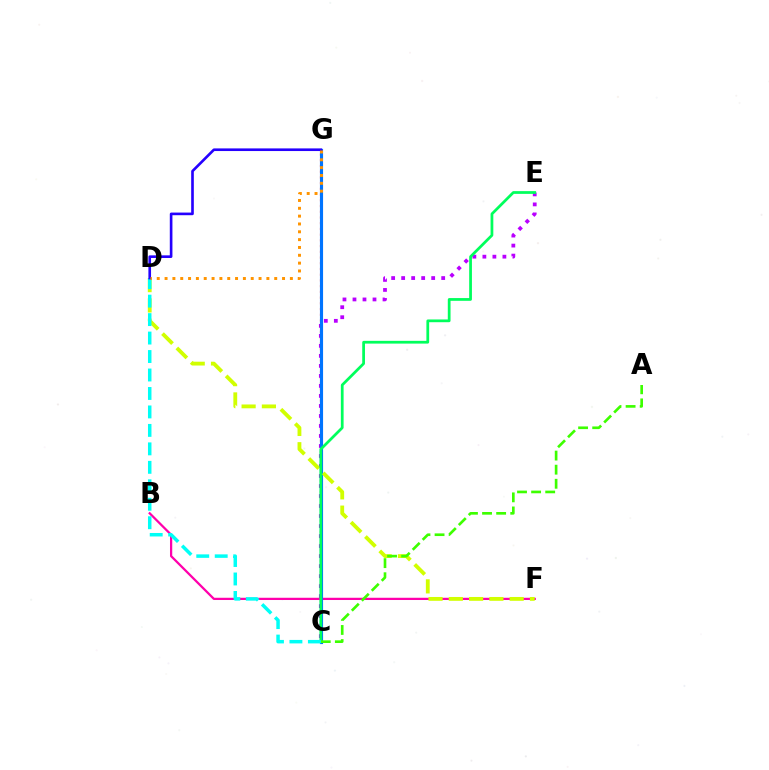{('B', 'F'): [{'color': '#ff00ac', 'line_style': 'solid', 'thickness': 1.62}], ('C', 'E'): [{'color': '#b900ff', 'line_style': 'dotted', 'thickness': 2.72}, {'color': '#00ff5c', 'line_style': 'solid', 'thickness': 1.98}], ('C', 'G'): [{'color': '#ff0000', 'line_style': 'dotted', 'thickness': 1.55}, {'color': '#0074ff', 'line_style': 'solid', 'thickness': 2.26}], ('D', 'F'): [{'color': '#d1ff00', 'line_style': 'dashed', 'thickness': 2.76}], ('A', 'C'): [{'color': '#3dff00', 'line_style': 'dashed', 'thickness': 1.91}], ('C', 'D'): [{'color': '#00fff6', 'line_style': 'dashed', 'thickness': 2.51}], ('D', 'G'): [{'color': '#2500ff', 'line_style': 'solid', 'thickness': 1.9}, {'color': '#ff9400', 'line_style': 'dotted', 'thickness': 2.13}]}